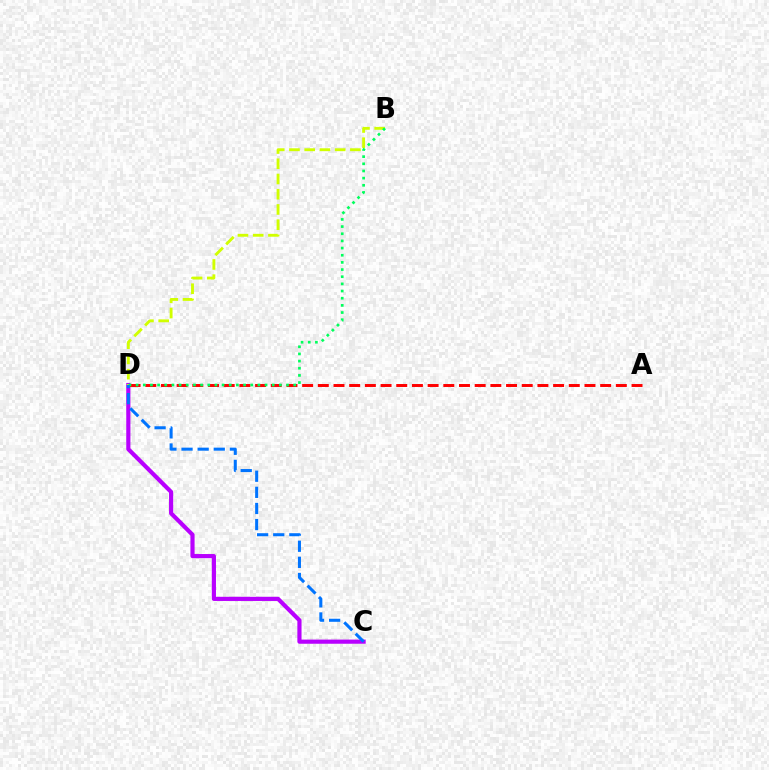{('C', 'D'): [{'color': '#b900ff', 'line_style': 'solid', 'thickness': 3.0}, {'color': '#0074ff', 'line_style': 'dashed', 'thickness': 2.19}], ('A', 'D'): [{'color': '#ff0000', 'line_style': 'dashed', 'thickness': 2.13}], ('B', 'D'): [{'color': '#d1ff00', 'line_style': 'dashed', 'thickness': 2.07}, {'color': '#00ff5c', 'line_style': 'dotted', 'thickness': 1.95}]}